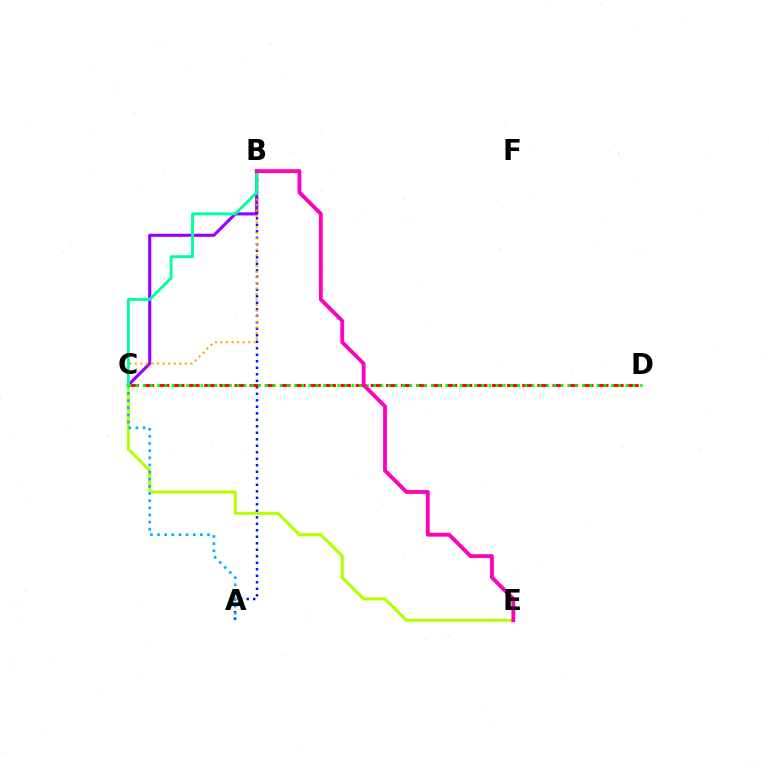{('B', 'C'): [{'color': '#9b00ff', 'line_style': 'solid', 'thickness': 2.24}, {'color': '#ffa500', 'line_style': 'dotted', 'thickness': 1.51}, {'color': '#00ff9d', 'line_style': 'solid', 'thickness': 2.1}], ('A', 'B'): [{'color': '#0010ff', 'line_style': 'dotted', 'thickness': 1.77}], ('C', 'E'): [{'color': '#b3ff00', 'line_style': 'solid', 'thickness': 2.19}], ('C', 'D'): [{'color': '#ff0000', 'line_style': 'dashed', 'thickness': 2.06}, {'color': '#08ff00', 'line_style': 'dotted', 'thickness': 1.96}], ('A', 'C'): [{'color': '#00b5ff', 'line_style': 'dotted', 'thickness': 1.94}], ('B', 'E'): [{'color': '#ff00bd', 'line_style': 'solid', 'thickness': 2.77}]}